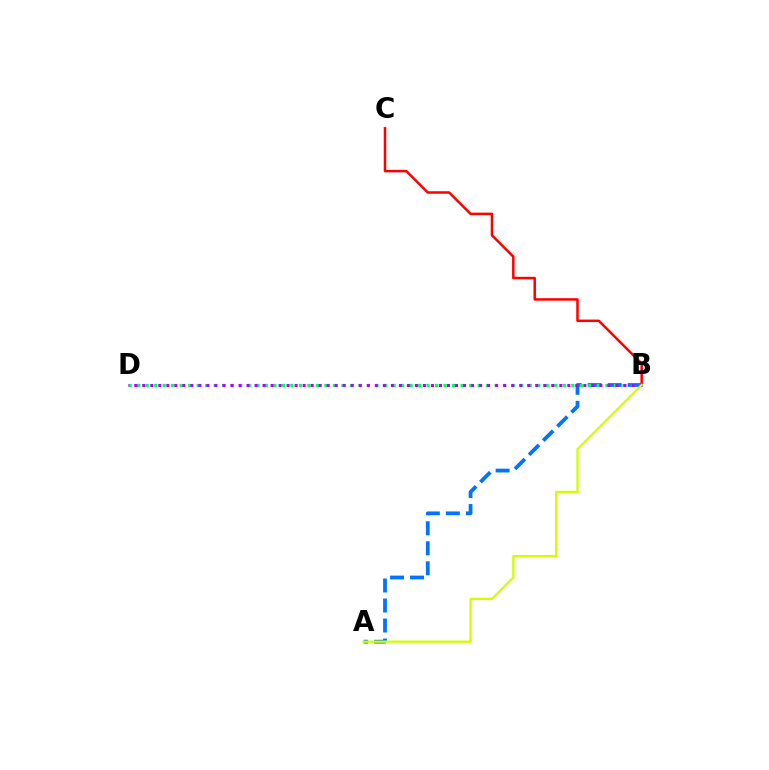{('A', 'B'): [{'color': '#0074ff', 'line_style': 'dashed', 'thickness': 2.72}, {'color': '#d1ff00', 'line_style': 'solid', 'thickness': 1.66}], ('B', 'C'): [{'color': '#ff0000', 'line_style': 'solid', 'thickness': 1.81}], ('B', 'D'): [{'color': '#00ff5c', 'line_style': 'dotted', 'thickness': 2.31}, {'color': '#b900ff', 'line_style': 'dotted', 'thickness': 2.18}]}